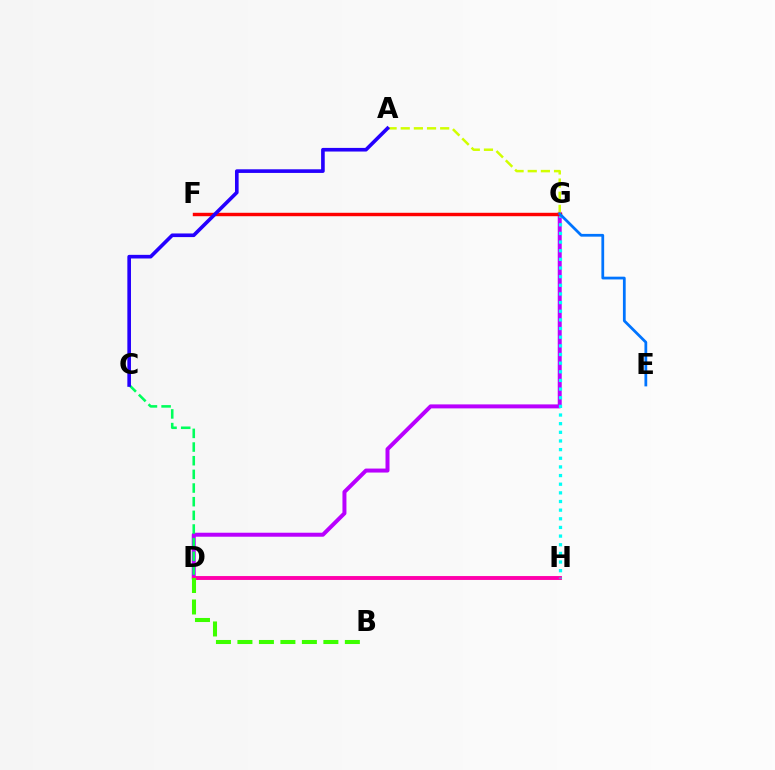{('D', 'G'): [{'color': '#b900ff', 'line_style': 'solid', 'thickness': 2.87}], ('A', 'G'): [{'color': '#d1ff00', 'line_style': 'dashed', 'thickness': 1.79}], ('F', 'G'): [{'color': '#ff9400', 'line_style': 'solid', 'thickness': 2.0}, {'color': '#ff0000', 'line_style': 'solid', 'thickness': 2.46}], ('D', 'H'): [{'color': '#ff00ac', 'line_style': 'solid', 'thickness': 2.8}], ('G', 'H'): [{'color': '#00fff6', 'line_style': 'dotted', 'thickness': 2.35}], ('C', 'D'): [{'color': '#00ff5c', 'line_style': 'dashed', 'thickness': 1.86}], ('B', 'D'): [{'color': '#3dff00', 'line_style': 'dashed', 'thickness': 2.92}], ('E', 'G'): [{'color': '#0074ff', 'line_style': 'solid', 'thickness': 1.99}], ('A', 'C'): [{'color': '#2500ff', 'line_style': 'solid', 'thickness': 2.62}]}